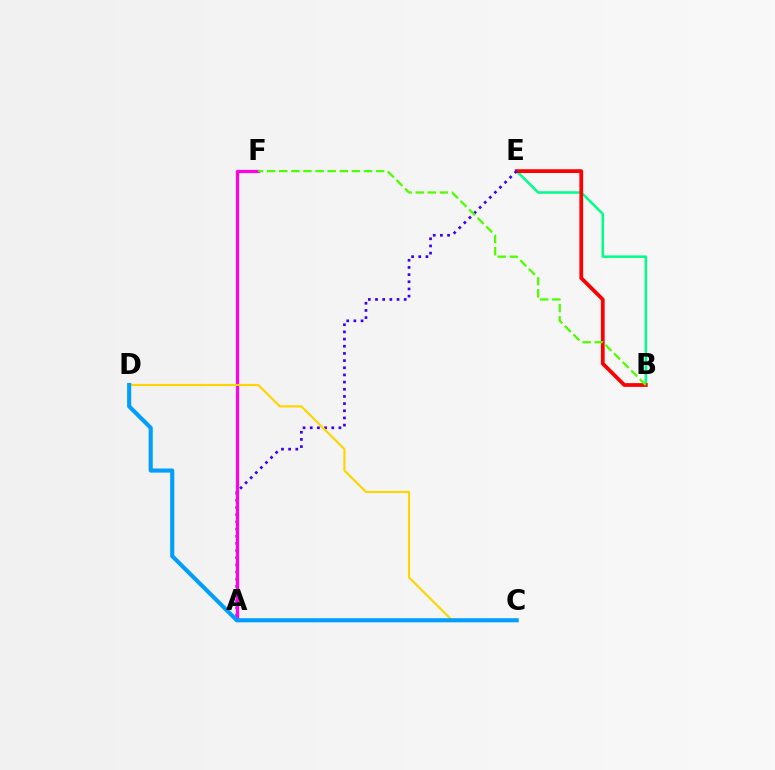{('B', 'E'): [{'color': '#00ff86', 'line_style': 'solid', 'thickness': 1.81}, {'color': '#ff0000', 'line_style': 'solid', 'thickness': 2.7}], ('A', 'E'): [{'color': '#3700ff', 'line_style': 'dotted', 'thickness': 1.95}], ('A', 'F'): [{'color': '#ff00ed', 'line_style': 'solid', 'thickness': 2.32}], ('C', 'D'): [{'color': '#ffd500', 'line_style': 'solid', 'thickness': 1.55}, {'color': '#009eff', 'line_style': 'solid', 'thickness': 2.96}], ('B', 'F'): [{'color': '#4fff00', 'line_style': 'dashed', 'thickness': 1.64}]}